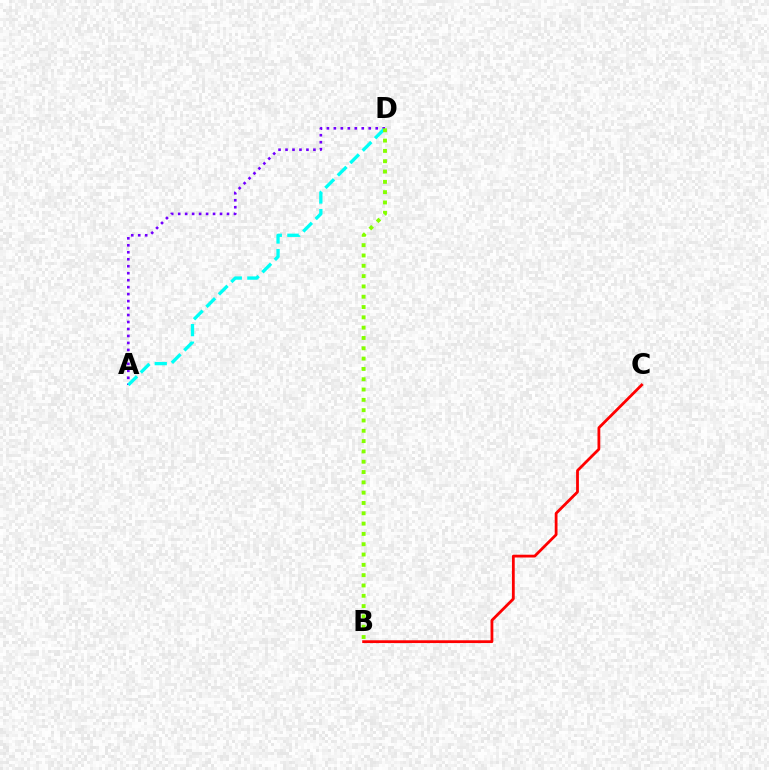{('A', 'D'): [{'color': '#7200ff', 'line_style': 'dotted', 'thickness': 1.89}, {'color': '#00fff6', 'line_style': 'dashed', 'thickness': 2.39}], ('B', 'D'): [{'color': '#84ff00', 'line_style': 'dotted', 'thickness': 2.8}], ('B', 'C'): [{'color': '#ff0000', 'line_style': 'solid', 'thickness': 2.01}]}